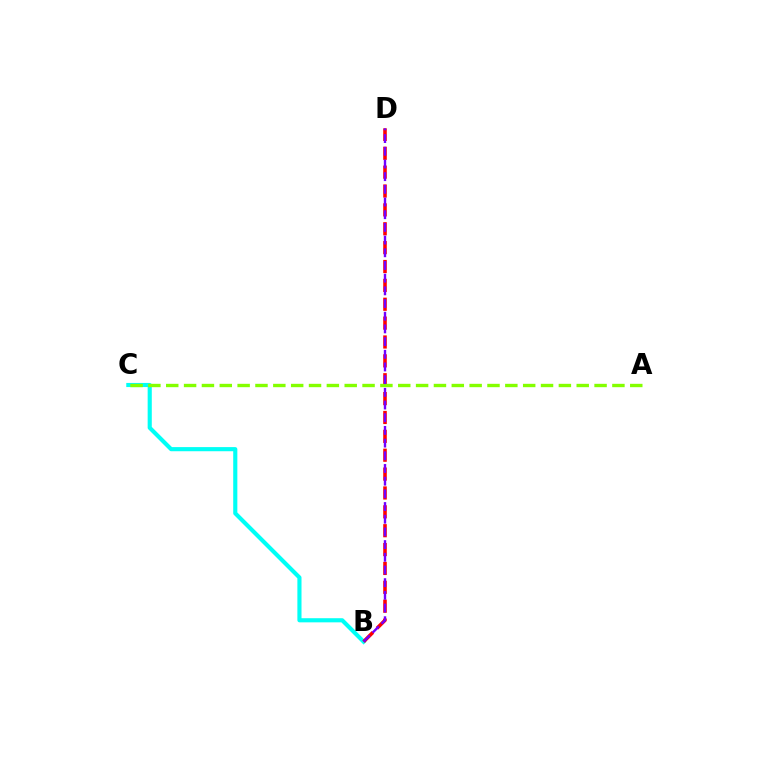{('B', 'C'): [{'color': '#00fff6', 'line_style': 'solid', 'thickness': 2.97}], ('B', 'D'): [{'color': '#ff0000', 'line_style': 'dashed', 'thickness': 2.56}, {'color': '#7200ff', 'line_style': 'dashed', 'thickness': 1.72}], ('A', 'C'): [{'color': '#84ff00', 'line_style': 'dashed', 'thickness': 2.42}]}